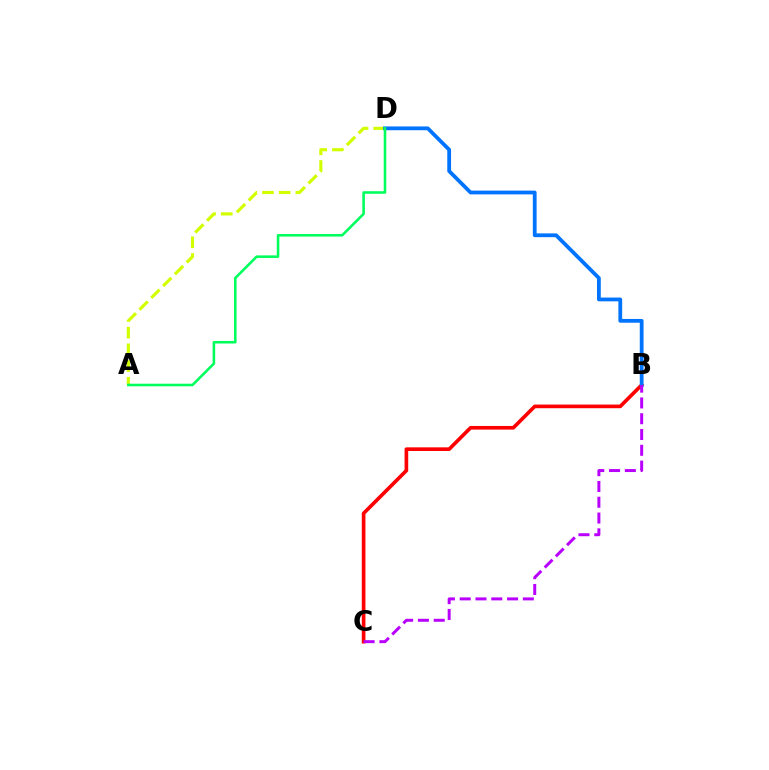{('B', 'C'): [{'color': '#ff0000', 'line_style': 'solid', 'thickness': 2.63}, {'color': '#b900ff', 'line_style': 'dashed', 'thickness': 2.15}], ('A', 'D'): [{'color': '#d1ff00', 'line_style': 'dashed', 'thickness': 2.27}, {'color': '#00ff5c', 'line_style': 'solid', 'thickness': 1.85}], ('B', 'D'): [{'color': '#0074ff', 'line_style': 'solid', 'thickness': 2.73}]}